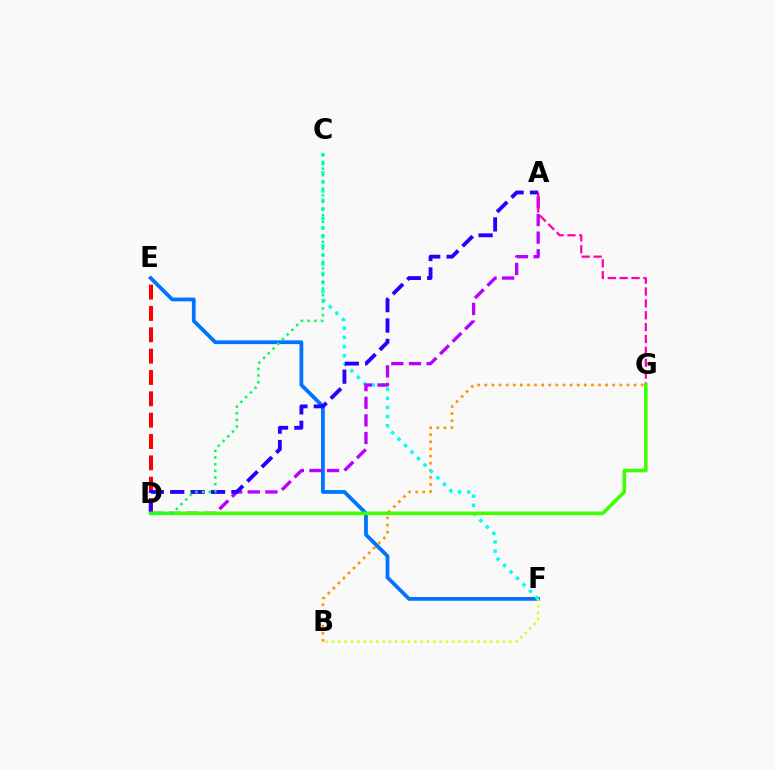{('B', 'G'): [{'color': '#ff9400', 'line_style': 'dotted', 'thickness': 1.93}], ('E', 'F'): [{'color': '#0074ff', 'line_style': 'solid', 'thickness': 2.72}], ('C', 'F'): [{'color': '#00fff6', 'line_style': 'dotted', 'thickness': 2.48}], ('D', 'E'): [{'color': '#ff0000', 'line_style': 'dashed', 'thickness': 2.9}], ('A', 'D'): [{'color': '#b900ff', 'line_style': 'dashed', 'thickness': 2.39}, {'color': '#2500ff', 'line_style': 'dashed', 'thickness': 2.77}], ('B', 'F'): [{'color': '#d1ff00', 'line_style': 'dotted', 'thickness': 1.72}], ('A', 'G'): [{'color': '#ff00ac', 'line_style': 'dashed', 'thickness': 1.61}], ('D', 'G'): [{'color': '#3dff00', 'line_style': 'solid', 'thickness': 2.58}], ('C', 'D'): [{'color': '#00ff5c', 'line_style': 'dotted', 'thickness': 1.81}]}